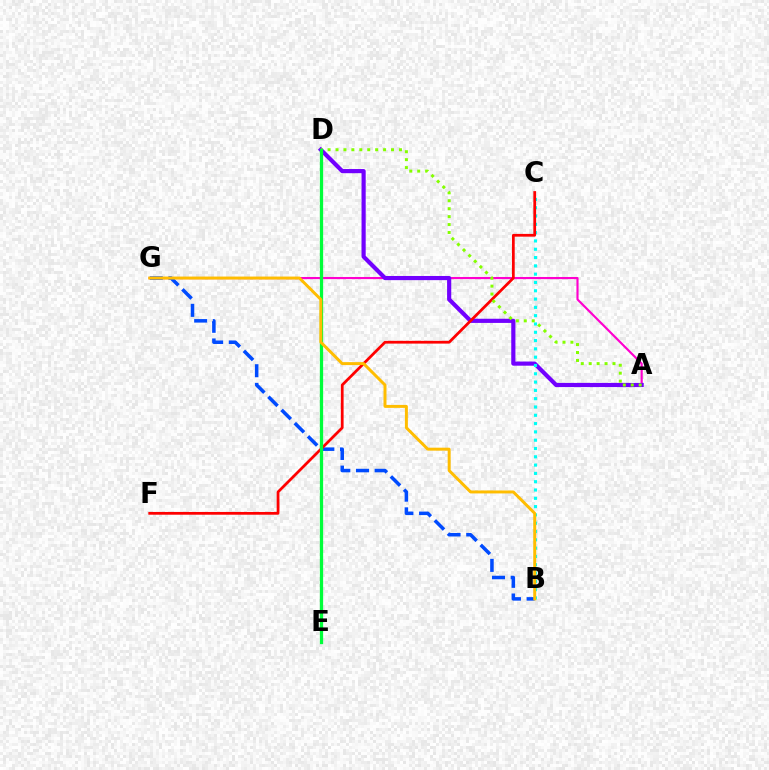{('A', 'G'): [{'color': '#ff00cf', 'line_style': 'solid', 'thickness': 1.54}], ('A', 'D'): [{'color': '#7200ff', 'line_style': 'solid', 'thickness': 2.99}, {'color': '#84ff00', 'line_style': 'dotted', 'thickness': 2.15}], ('B', 'C'): [{'color': '#00fff6', 'line_style': 'dotted', 'thickness': 2.26}], ('B', 'G'): [{'color': '#004bff', 'line_style': 'dashed', 'thickness': 2.54}, {'color': '#ffbd00', 'line_style': 'solid', 'thickness': 2.14}], ('C', 'F'): [{'color': '#ff0000', 'line_style': 'solid', 'thickness': 1.98}], ('D', 'E'): [{'color': '#00ff39', 'line_style': 'solid', 'thickness': 2.35}]}